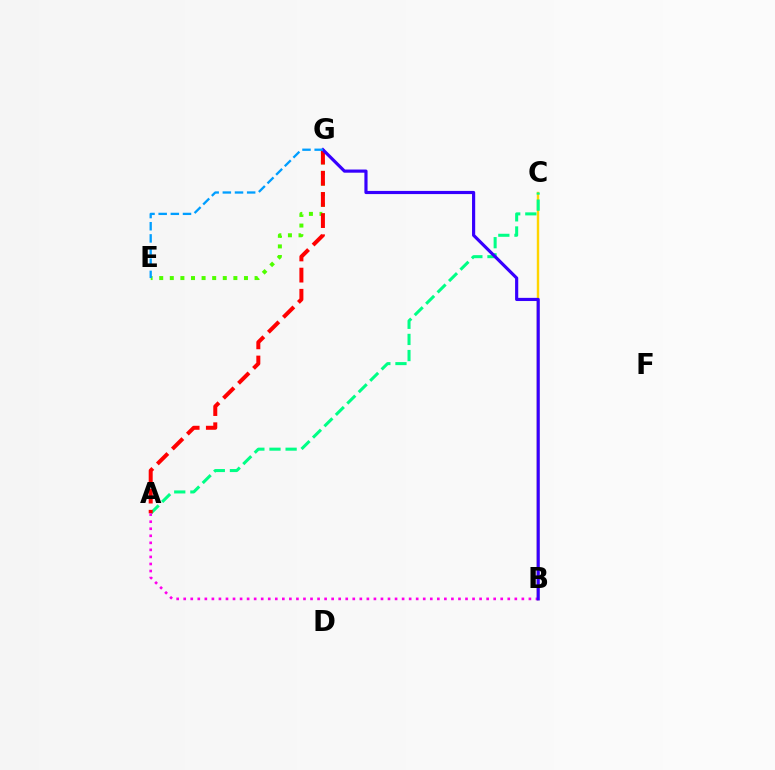{('B', 'C'): [{'color': '#ffd500', 'line_style': 'solid', 'thickness': 1.75}], ('A', 'C'): [{'color': '#00ff86', 'line_style': 'dashed', 'thickness': 2.19}], ('E', 'G'): [{'color': '#4fff00', 'line_style': 'dotted', 'thickness': 2.88}, {'color': '#009eff', 'line_style': 'dashed', 'thickness': 1.65}], ('A', 'G'): [{'color': '#ff0000', 'line_style': 'dashed', 'thickness': 2.87}], ('A', 'B'): [{'color': '#ff00ed', 'line_style': 'dotted', 'thickness': 1.91}], ('B', 'G'): [{'color': '#3700ff', 'line_style': 'solid', 'thickness': 2.28}]}